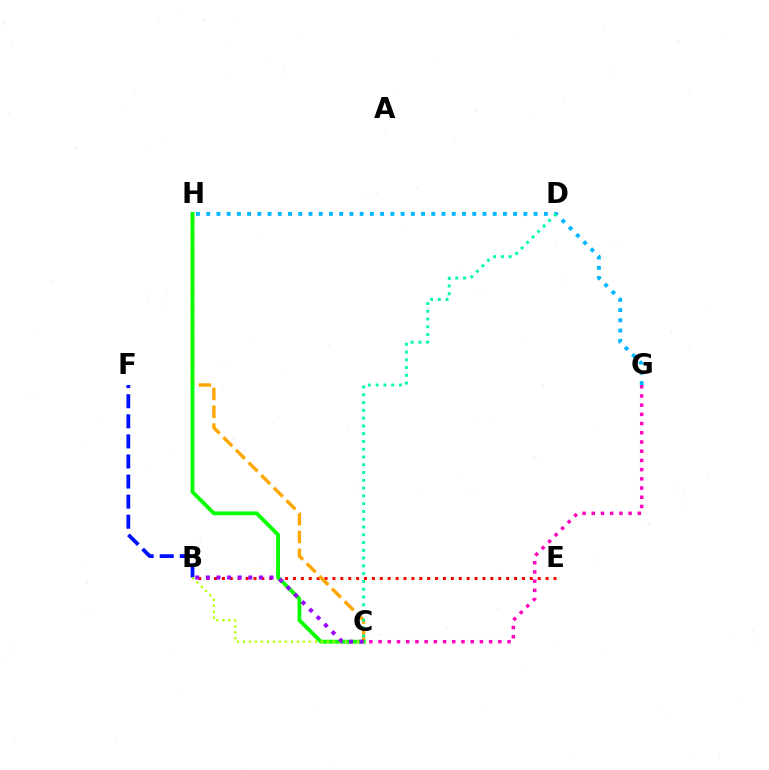{('C', 'G'): [{'color': '#ff00bd', 'line_style': 'dotted', 'thickness': 2.5}], ('G', 'H'): [{'color': '#00b5ff', 'line_style': 'dotted', 'thickness': 2.78}], ('B', 'E'): [{'color': '#ff0000', 'line_style': 'dotted', 'thickness': 2.15}], ('C', 'H'): [{'color': '#ffa500', 'line_style': 'dashed', 'thickness': 2.43}, {'color': '#08ff00', 'line_style': 'solid', 'thickness': 2.75}], ('B', 'F'): [{'color': '#0010ff', 'line_style': 'dashed', 'thickness': 2.73}], ('B', 'C'): [{'color': '#b3ff00', 'line_style': 'dotted', 'thickness': 1.63}, {'color': '#9b00ff', 'line_style': 'dotted', 'thickness': 2.88}], ('C', 'D'): [{'color': '#00ff9d', 'line_style': 'dotted', 'thickness': 2.11}]}